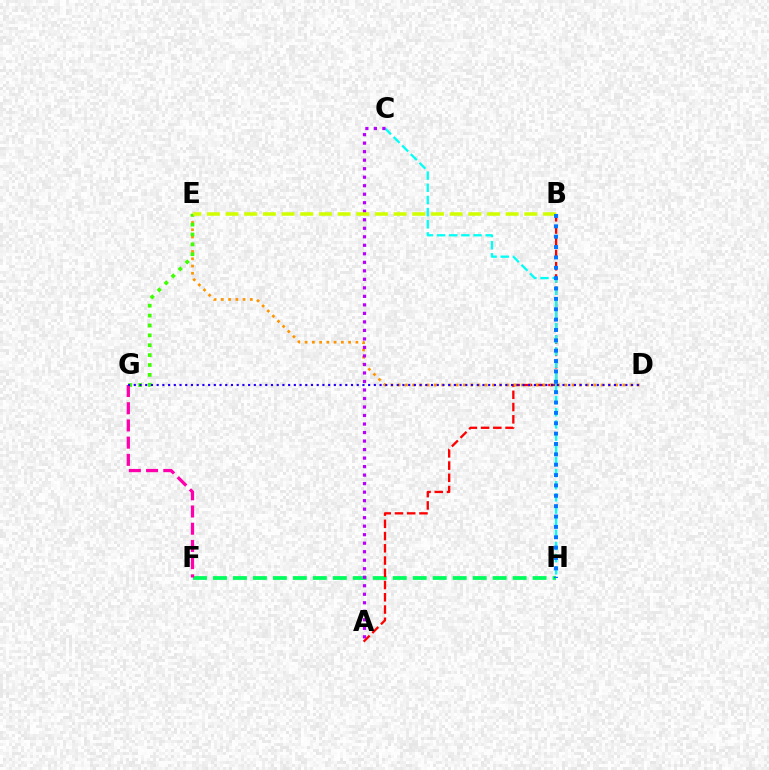{('F', 'H'): [{'color': '#00ff5c', 'line_style': 'dashed', 'thickness': 2.71}], ('A', 'B'): [{'color': '#ff0000', 'line_style': 'dashed', 'thickness': 1.66}], ('D', 'E'): [{'color': '#ff9400', 'line_style': 'dotted', 'thickness': 1.97}], ('C', 'H'): [{'color': '#00fff6', 'line_style': 'dashed', 'thickness': 1.65}], ('E', 'G'): [{'color': '#3dff00', 'line_style': 'dotted', 'thickness': 2.69}], ('A', 'C'): [{'color': '#b900ff', 'line_style': 'dotted', 'thickness': 2.31}], ('B', 'E'): [{'color': '#d1ff00', 'line_style': 'dashed', 'thickness': 2.54}], ('F', 'G'): [{'color': '#ff00ac', 'line_style': 'dashed', 'thickness': 2.34}], ('B', 'H'): [{'color': '#0074ff', 'line_style': 'dotted', 'thickness': 2.82}], ('D', 'G'): [{'color': '#2500ff', 'line_style': 'dotted', 'thickness': 1.55}]}